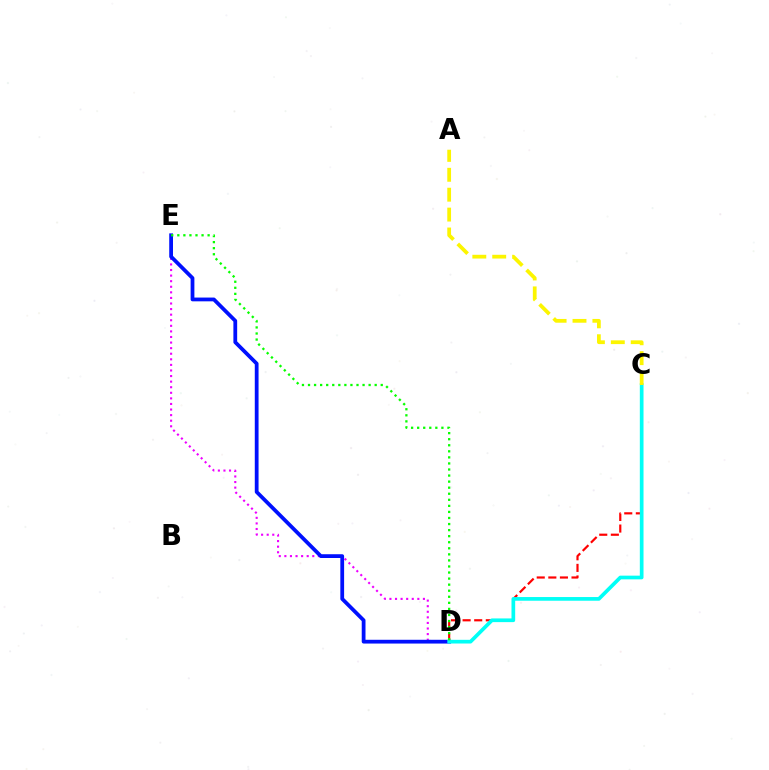{('D', 'E'): [{'color': '#ee00ff', 'line_style': 'dotted', 'thickness': 1.52}, {'color': '#0010ff', 'line_style': 'solid', 'thickness': 2.72}, {'color': '#08ff00', 'line_style': 'dotted', 'thickness': 1.65}], ('C', 'D'): [{'color': '#ff0000', 'line_style': 'dashed', 'thickness': 1.58}, {'color': '#00fff6', 'line_style': 'solid', 'thickness': 2.66}], ('A', 'C'): [{'color': '#fcf500', 'line_style': 'dashed', 'thickness': 2.7}]}